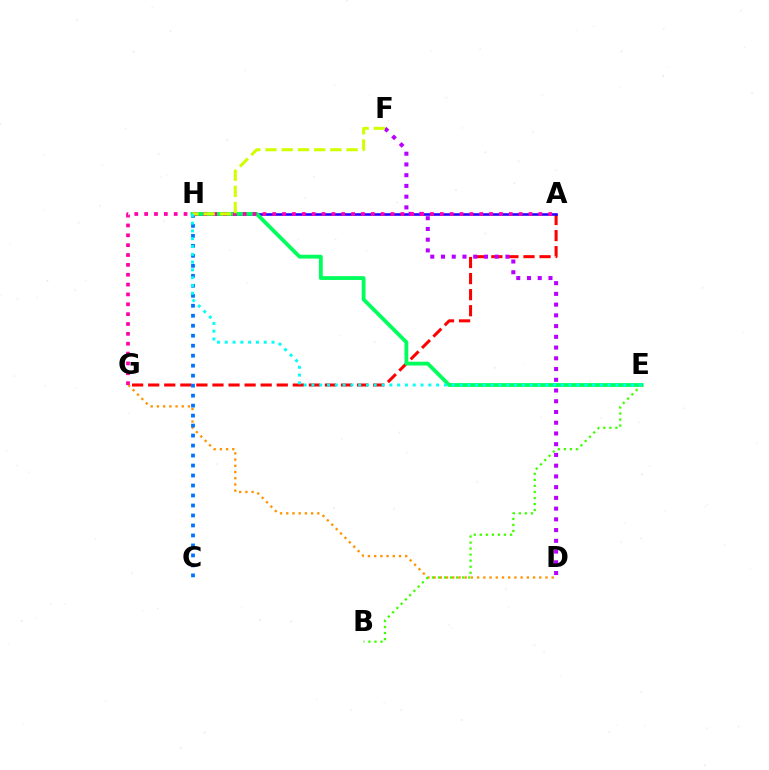{('D', 'G'): [{'color': '#ff9400', 'line_style': 'dotted', 'thickness': 1.69}], ('A', 'G'): [{'color': '#ff0000', 'line_style': 'dashed', 'thickness': 2.18}, {'color': '#ff00ac', 'line_style': 'dotted', 'thickness': 2.68}], ('A', 'H'): [{'color': '#2500ff', 'line_style': 'solid', 'thickness': 1.86}], ('D', 'F'): [{'color': '#b900ff', 'line_style': 'dotted', 'thickness': 2.92}], ('C', 'H'): [{'color': '#0074ff', 'line_style': 'dotted', 'thickness': 2.71}], ('E', 'H'): [{'color': '#00ff5c', 'line_style': 'solid', 'thickness': 2.74}, {'color': '#00fff6', 'line_style': 'dotted', 'thickness': 2.12}], ('B', 'E'): [{'color': '#3dff00', 'line_style': 'dotted', 'thickness': 1.64}], ('F', 'H'): [{'color': '#d1ff00', 'line_style': 'dashed', 'thickness': 2.2}]}